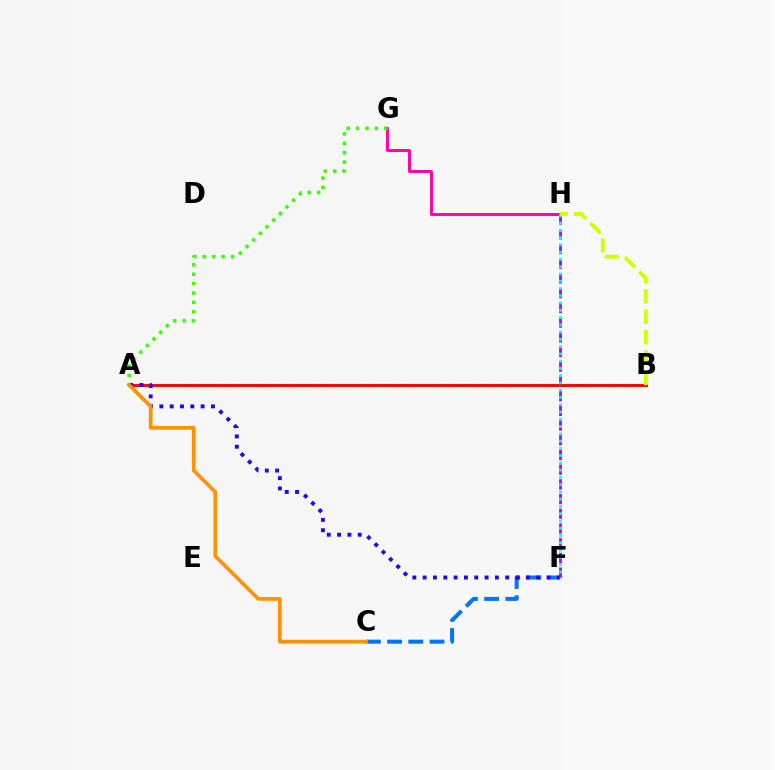{('F', 'H'): [{'color': '#b900ff', 'line_style': 'dashed', 'thickness': 2.0}, {'color': '#00fff6', 'line_style': 'dotted', 'thickness': 1.97}], ('A', 'B'): [{'color': '#00ff5c', 'line_style': 'dashed', 'thickness': 1.83}, {'color': '#ff0000', 'line_style': 'solid', 'thickness': 2.1}], ('G', 'H'): [{'color': '#ff00ac', 'line_style': 'solid', 'thickness': 2.1}], ('A', 'G'): [{'color': '#3dff00', 'line_style': 'dotted', 'thickness': 2.55}], ('C', 'F'): [{'color': '#0074ff', 'line_style': 'dashed', 'thickness': 2.88}], ('A', 'F'): [{'color': '#2500ff', 'line_style': 'dotted', 'thickness': 2.8}], ('A', 'C'): [{'color': '#ff9400', 'line_style': 'solid', 'thickness': 2.71}], ('B', 'H'): [{'color': '#d1ff00', 'line_style': 'dashed', 'thickness': 2.77}]}